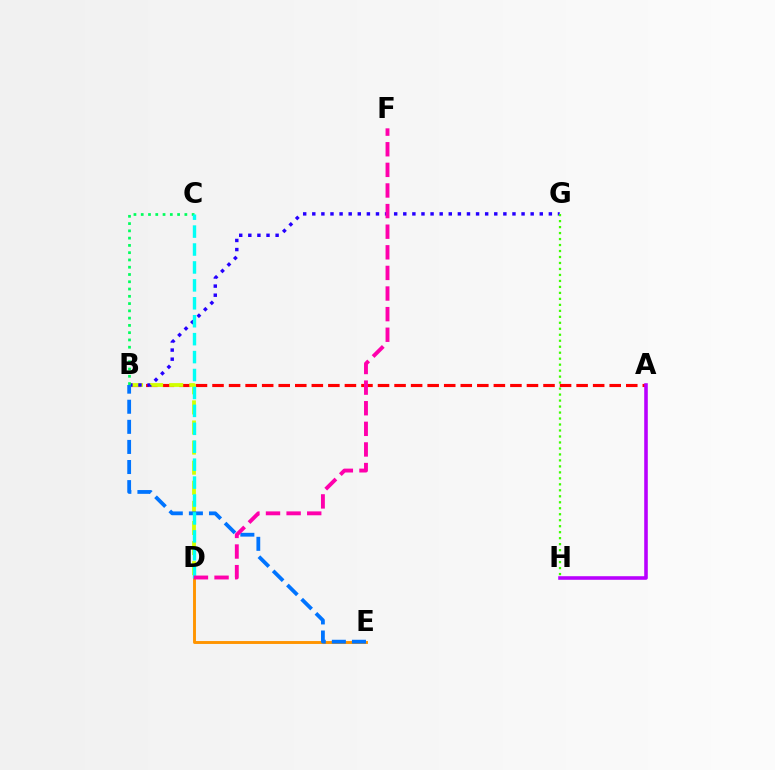{('A', 'B'): [{'color': '#ff0000', 'line_style': 'dashed', 'thickness': 2.25}], ('B', 'D'): [{'color': '#d1ff00', 'line_style': 'dashed', 'thickness': 2.73}], ('B', 'G'): [{'color': '#2500ff', 'line_style': 'dotted', 'thickness': 2.47}], ('D', 'E'): [{'color': '#ff9400', 'line_style': 'solid', 'thickness': 2.1}], ('B', 'E'): [{'color': '#0074ff', 'line_style': 'dashed', 'thickness': 2.73}], ('B', 'C'): [{'color': '#00ff5c', 'line_style': 'dotted', 'thickness': 1.98}], ('C', 'D'): [{'color': '#00fff6', 'line_style': 'dashed', 'thickness': 2.44}], ('D', 'F'): [{'color': '#ff00ac', 'line_style': 'dashed', 'thickness': 2.8}], ('G', 'H'): [{'color': '#3dff00', 'line_style': 'dotted', 'thickness': 1.63}], ('A', 'H'): [{'color': '#b900ff', 'line_style': 'solid', 'thickness': 2.58}]}